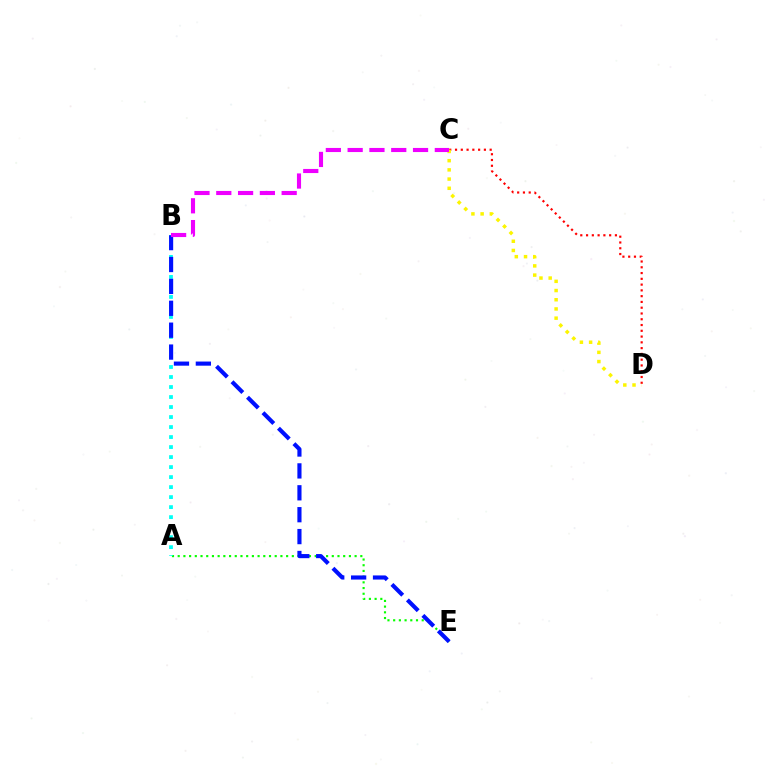{('A', 'E'): [{'color': '#08ff00', 'line_style': 'dotted', 'thickness': 1.55}], ('A', 'B'): [{'color': '#00fff6', 'line_style': 'dotted', 'thickness': 2.72}], ('B', 'E'): [{'color': '#0010ff', 'line_style': 'dashed', 'thickness': 2.97}], ('C', 'D'): [{'color': '#ff0000', 'line_style': 'dotted', 'thickness': 1.57}, {'color': '#fcf500', 'line_style': 'dotted', 'thickness': 2.5}], ('B', 'C'): [{'color': '#ee00ff', 'line_style': 'dashed', 'thickness': 2.96}]}